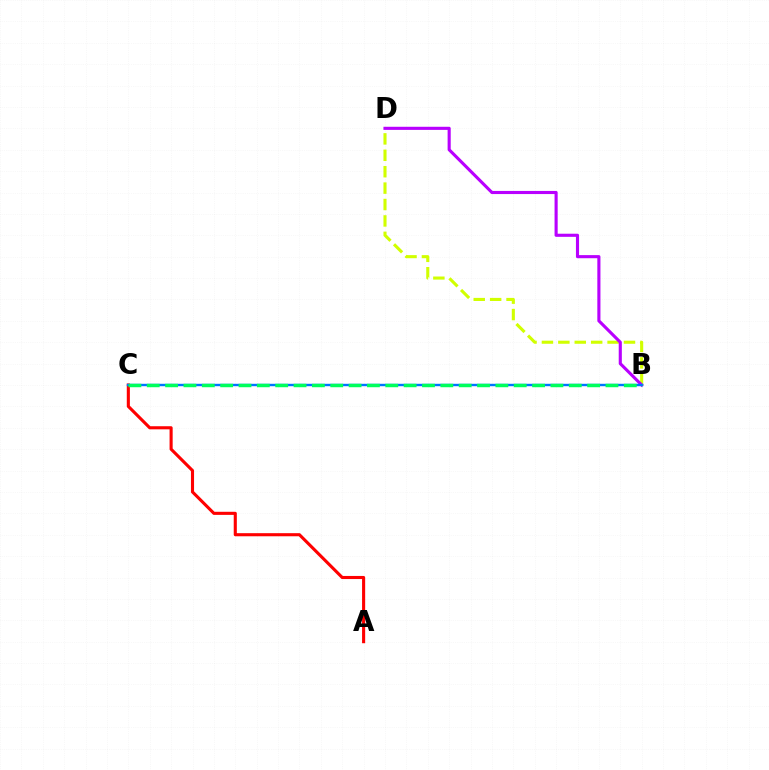{('B', 'D'): [{'color': '#d1ff00', 'line_style': 'dashed', 'thickness': 2.23}, {'color': '#b900ff', 'line_style': 'solid', 'thickness': 2.24}], ('A', 'C'): [{'color': '#ff0000', 'line_style': 'solid', 'thickness': 2.23}], ('B', 'C'): [{'color': '#0074ff', 'line_style': 'solid', 'thickness': 1.73}, {'color': '#00ff5c', 'line_style': 'dashed', 'thickness': 2.49}]}